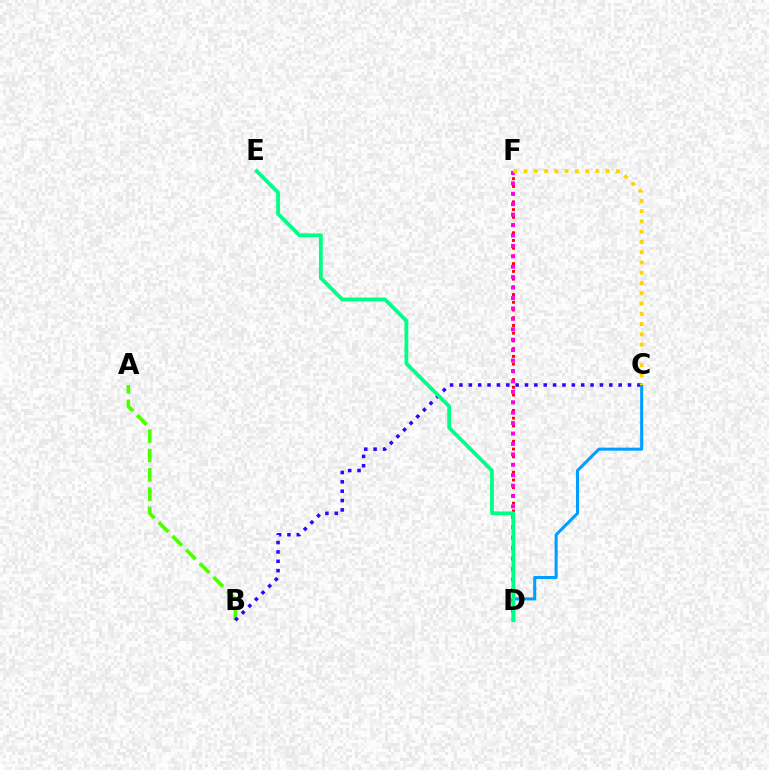{('D', 'F'): [{'color': '#ff0000', 'line_style': 'dotted', 'thickness': 2.1}, {'color': '#ff00ed', 'line_style': 'dotted', 'thickness': 2.83}], ('A', 'B'): [{'color': '#4fff00', 'line_style': 'dashed', 'thickness': 2.63}], ('B', 'C'): [{'color': '#3700ff', 'line_style': 'dotted', 'thickness': 2.54}], ('C', 'D'): [{'color': '#009eff', 'line_style': 'solid', 'thickness': 2.19}], ('D', 'E'): [{'color': '#00ff86', 'line_style': 'solid', 'thickness': 2.73}], ('C', 'F'): [{'color': '#ffd500', 'line_style': 'dotted', 'thickness': 2.79}]}